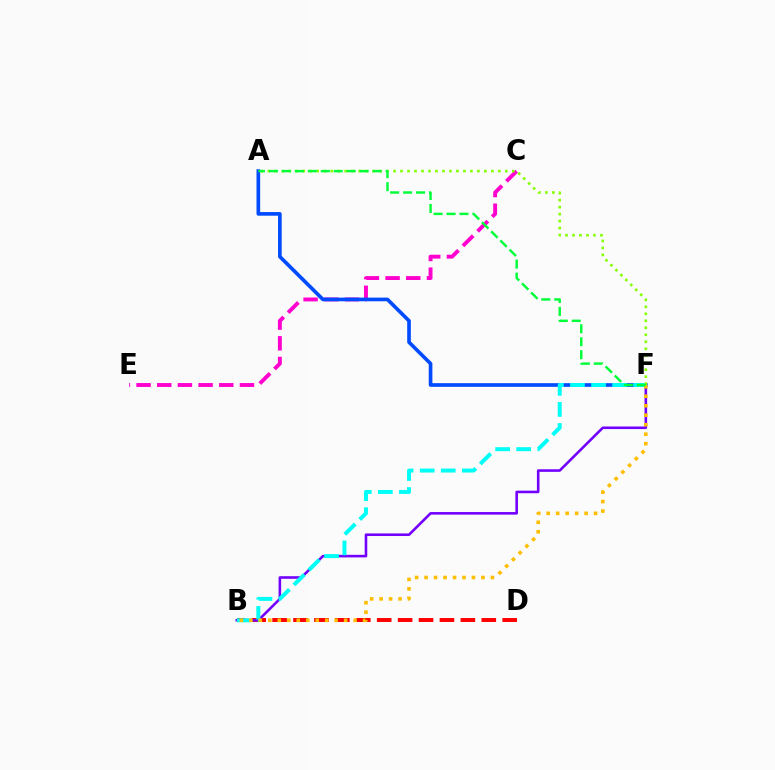{('B', 'D'): [{'color': '#ff0000', 'line_style': 'dashed', 'thickness': 2.84}], ('C', 'E'): [{'color': '#ff00cf', 'line_style': 'dashed', 'thickness': 2.81}], ('B', 'F'): [{'color': '#7200ff', 'line_style': 'solid', 'thickness': 1.87}, {'color': '#00fff6', 'line_style': 'dashed', 'thickness': 2.86}, {'color': '#ffbd00', 'line_style': 'dotted', 'thickness': 2.58}], ('A', 'F'): [{'color': '#004bff', 'line_style': 'solid', 'thickness': 2.63}, {'color': '#84ff00', 'line_style': 'dotted', 'thickness': 1.9}, {'color': '#00ff39', 'line_style': 'dashed', 'thickness': 1.76}]}